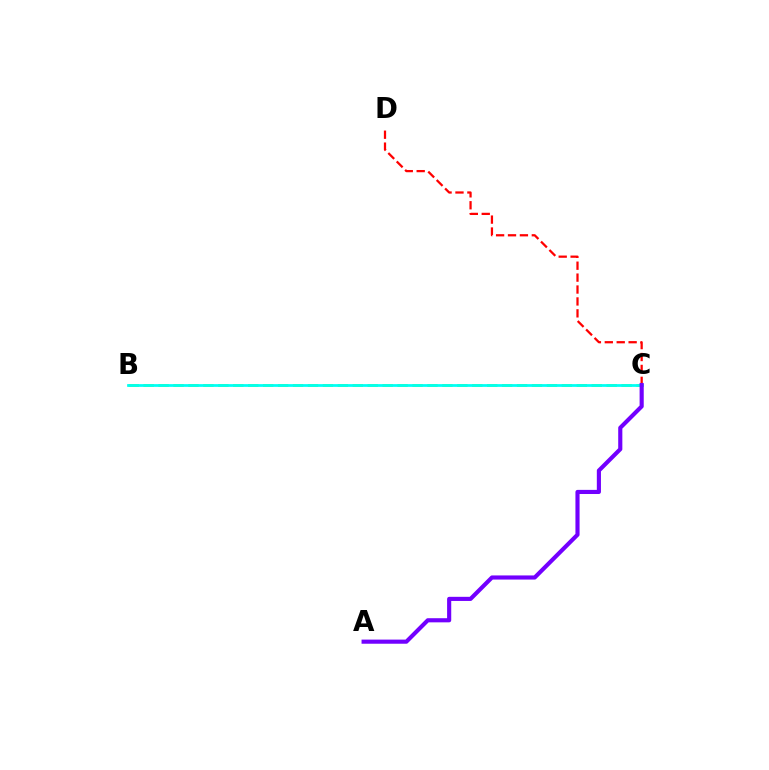{('B', 'C'): [{'color': '#84ff00', 'line_style': 'dashed', 'thickness': 2.03}, {'color': '#00fff6', 'line_style': 'solid', 'thickness': 1.98}], ('C', 'D'): [{'color': '#ff0000', 'line_style': 'dashed', 'thickness': 1.62}], ('A', 'C'): [{'color': '#7200ff', 'line_style': 'solid', 'thickness': 2.97}]}